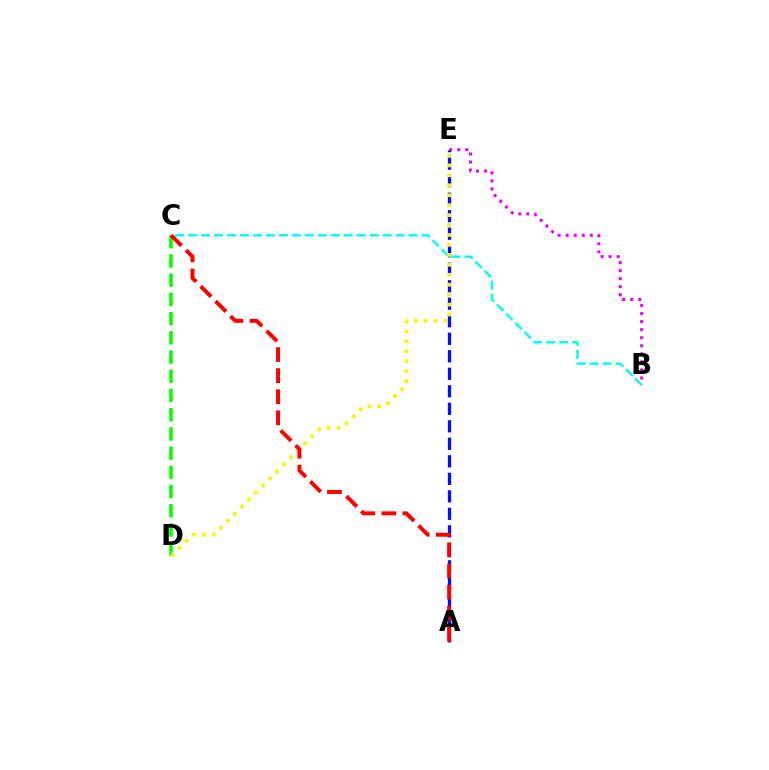{('B', 'E'): [{'color': '#ee00ff', 'line_style': 'dotted', 'thickness': 2.19}], ('A', 'E'): [{'color': '#0010ff', 'line_style': 'dashed', 'thickness': 2.38}], ('C', 'D'): [{'color': '#08ff00', 'line_style': 'dashed', 'thickness': 2.61}], ('B', 'C'): [{'color': '#00fff6', 'line_style': 'dashed', 'thickness': 1.76}], ('D', 'E'): [{'color': '#fcf500', 'line_style': 'dotted', 'thickness': 2.7}], ('A', 'C'): [{'color': '#ff0000', 'line_style': 'dashed', 'thickness': 2.87}]}